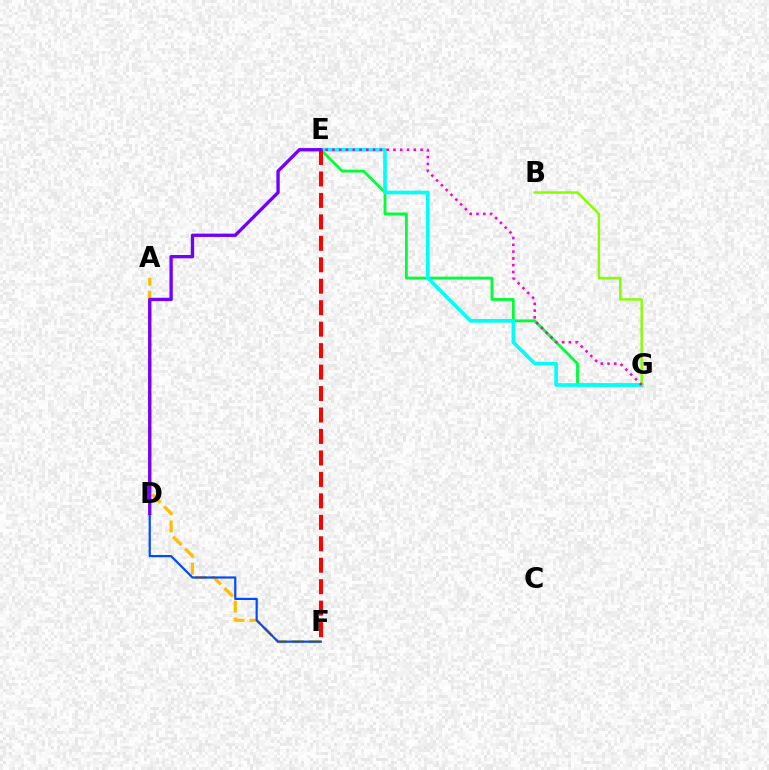{('A', 'F'): [{'color': '#ffbd00', 'line_style': 'dashed', 'thickness': 2.31}], ('D', 'F'): [{'color': '#004bff', 'line_style': 'solid', 'thickness': 1.59}], ('E', 'G'): [{'color': '#00ff39', 'line_style': 'solid', 'thickness': 2.03}, {'color': '#00fff6', 'line_style': 'solid', 'thickness': 2.63}, {'color': '#ff00cf', 'line_style': 'dotted', 'thickness': 1.84}], ('E', 'F'): [{'color': '#ff0000', 'line_style': 'dashed', 'thickness': 2.92}], ('B', 'G'): [{'color': '#84ff00', 'line_style': 'solid', 'thickness': 1.75}], ('D', 'E'): [{'color': '#7200ff', 'line_style': 'solid', 'thickness': 2.4}]}